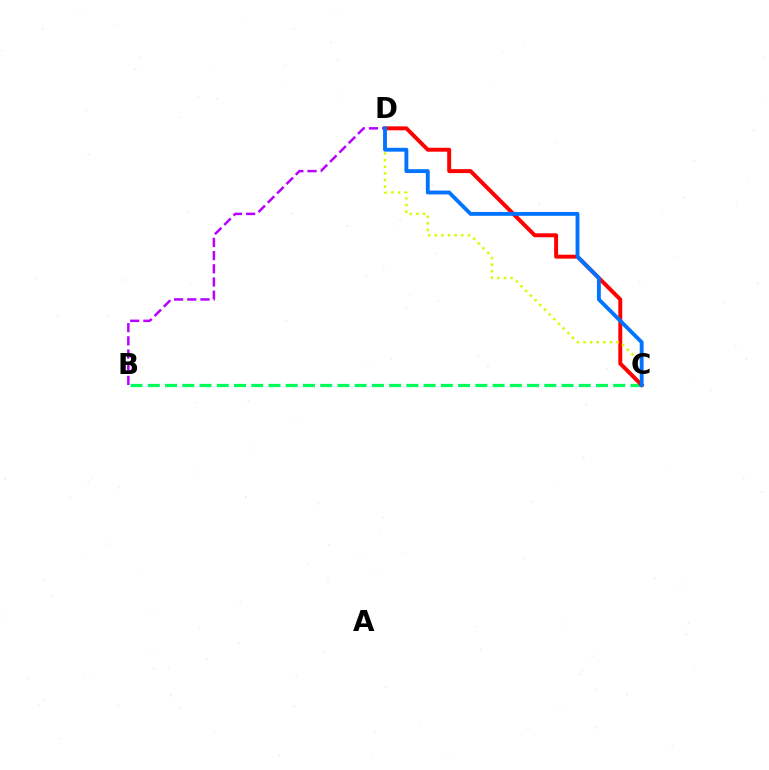{('B', 'C'): [{'color': '#00ff5c', 'line_style': 'dashed', 'thickness': 2.34}], ('B', 'D'): [{'color': '#b900ff', 'line_style': 'dashed', 'thickness': 1.79}], ('C', 'D'): [{'color': '#ff0000', 'line_style': 'solid', 'thickness': 2.84}, {'color': '#d1ff00', 'line_style': 'dotted', 'thickness': 1.8}, {'color': '#0074ff', 'line_style': 'solid', 'thickness': 2.78}]}